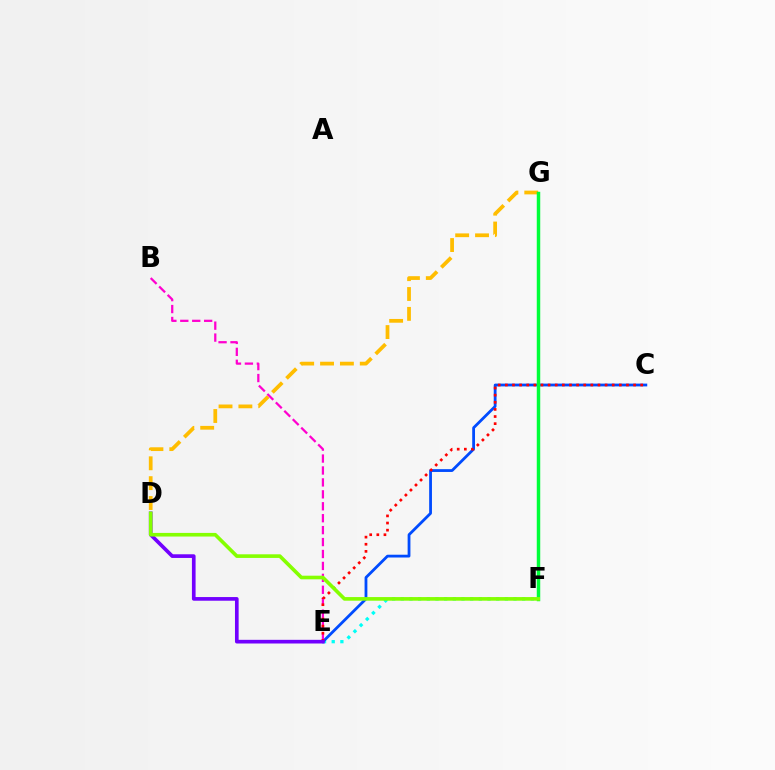{('E', 'F'): [{'color': '#00fff6', 'line_style': 'dotted', 'thickness': 2.36}], ('C', 'E'): [{'color': '#004bff', 'line_style': 'solid', 'thickness': 2.01}, {'color': '#ff0000', 'line_style': 'dotted', 'thickness': 1.94}], ('B', 'E'): [{'color': '#ff00cf', 'line_style': 'dashed', 'thickness': 1.62}], ('D', 'G'): [{'color': '#ffbd00', 'line_style': 'dashed', 'thickness': 2.7}], ('F', 'G'): [{'color': '#00ff39', 'line_style': 'solid', 'thickness': 2.49}], ('D', 'E'): [{'color': '#7200ff', 'line_style': 'solid', 'thickness': 2.64}], ('D', 'F'): [{'color': '#84ff00', 'line_style': 'solid', 'thickness': 2.61}]}